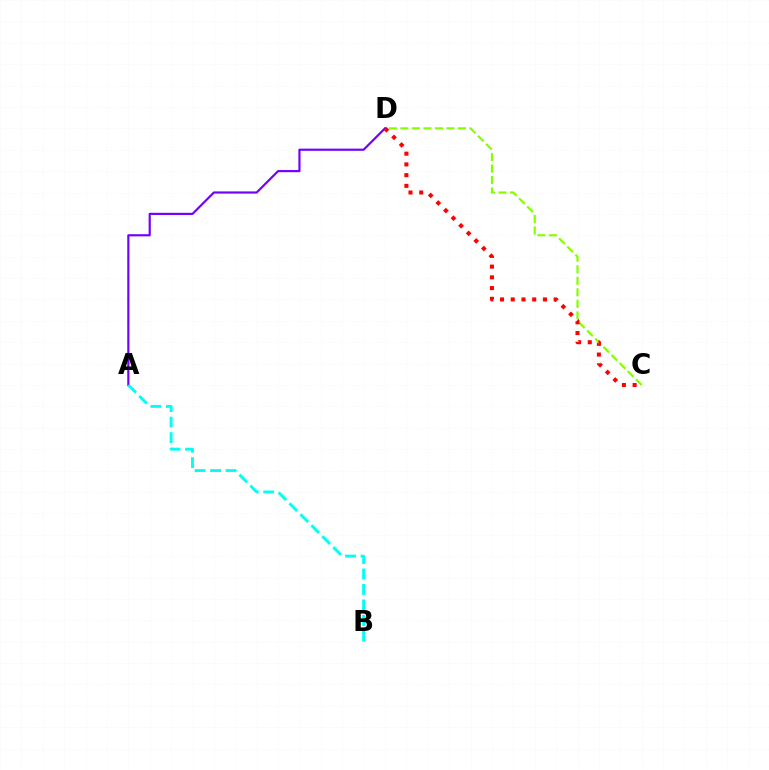{('C', 'D'): [{'color': '#84ff00', 'line_style': 'dashed', 'thickness': 1.57}, {'color': '#ff0000', 'line_style': 'dotted', 'thickness': 2.91}], ('A', 'D'): [{'color': '#7200ff', 'line_style': 'solid', 'thickness': 1.56}], ('A', 'B'): [{'color': '#00fff6', 'line_style': 'dashed', 'thickness': 2.1}]}